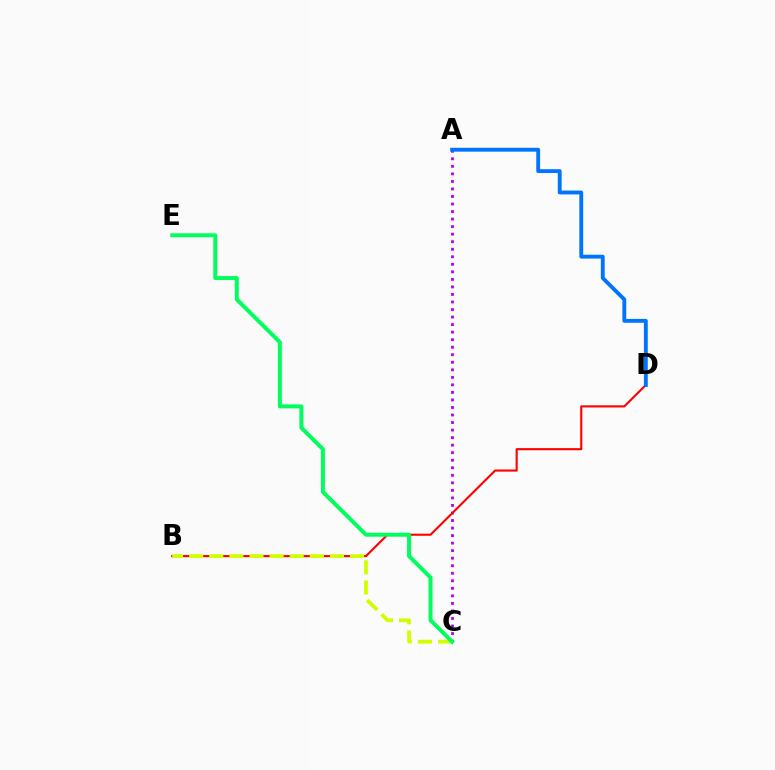{('A', 'C'): [{'color': '#b900ff', 'line_style': 'dotted', 'thickness': 2.05}], ('B', 'D'): [{'color': '#ff0000', 'line_style': 'solid', 'thickness': 1.52}], ('B', 'C'): [{'color': '#d1ff00', 'line_style': 'dashed', 'thickness': 2.73}], ('A', 'D'): [{'color': '#0074ff', 'line_style': 'solid', 'thickness': 2.78}], ('C', 'E'): [{'color': '#00ff5c', 'line_style': 'solid', 'thickness': 2.86}]}